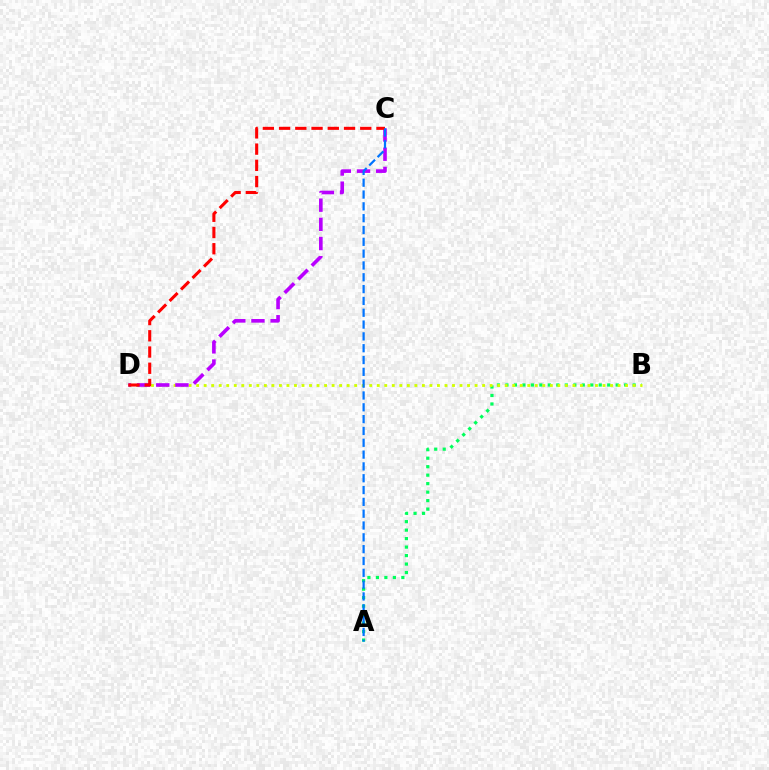{('A', 'B'): [{'color': '#00ff5c', 'line_style': 'dotted', 'thickness': 2.31}], ('B', 'D'): [{'color': '#d1ff00', 'line_style': 'dotted', 'thickness': 2.04}], ('C', 'D'): [{'color': '#b900ff', 'line_style': 'dashed', 'thickness': 2.61}, {'color': '#ff0000', 'line_style': 'dashed', 'thickness': 2.21}], ('A', 'C'): [{'color': '#0074ff', 'line_style': 'dashed', 'thickness': 1.61}]}